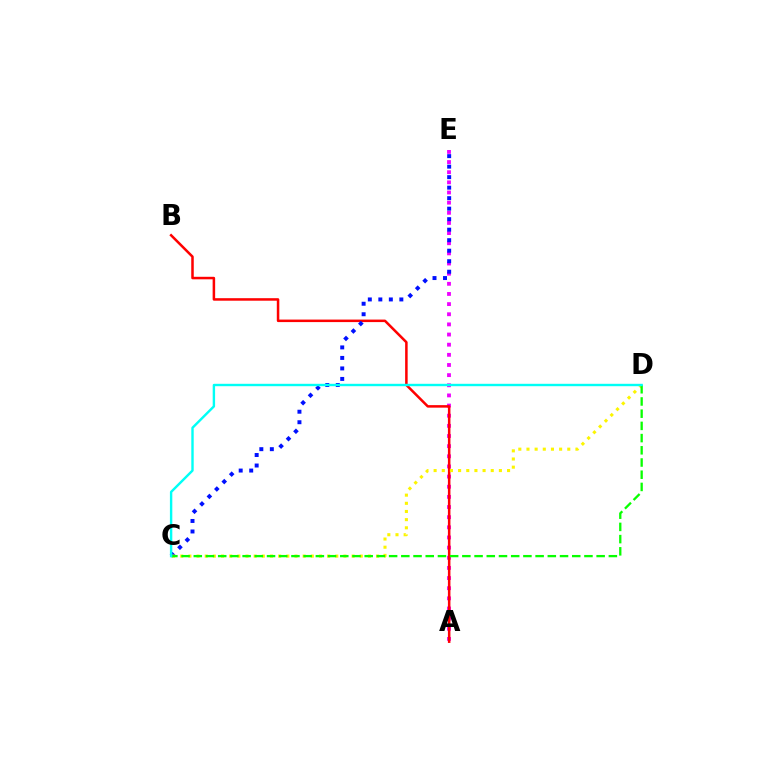{('A', 'E'): [{'color': '#ee00ff', 'line_style': 'dotted', 'thickness': 2.76}], ('A', 'B'): [{'color': '#ff0000', 'line_style': 'solid', 'thickness': 1.81}], ('C', 'E'): [{'color': '#0010ff', 'line_style': 'dotted', 'thickness': 2.85}], ('C', 'D'): [{'color': '#fcf500', 'line_style': 'dotted', 'thickness': 2.22}, {'color': '#08ff00', 'line_style': 'dashed', 'thickness': 1.66}, {'color': '#00fff6', 'line_style': 'solid', 'thickness': 1.73}]}